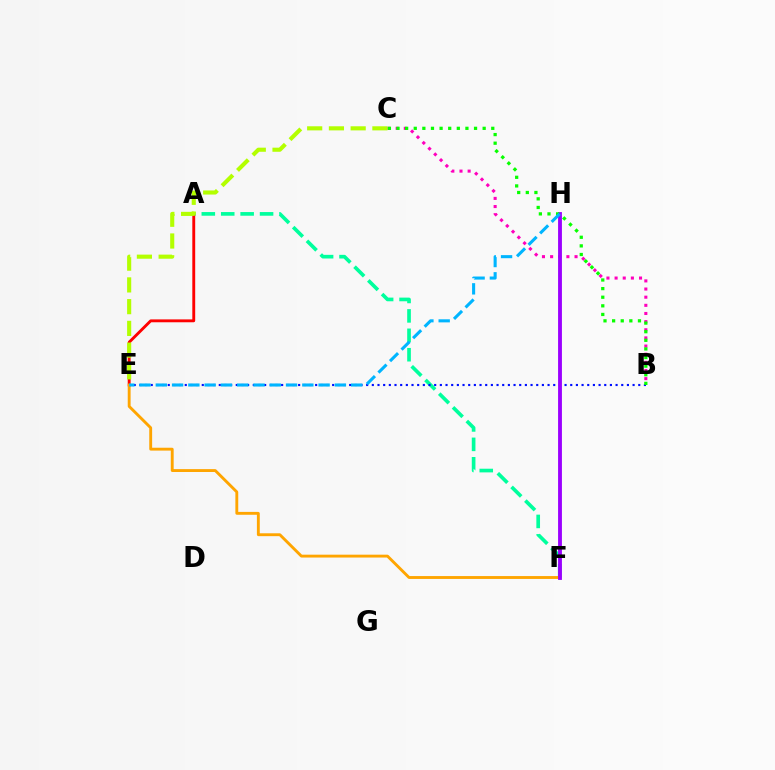{('A', 'F'): [{'color': '#00ff9d', 'line_style': 'dashed', 'thickness': 2.64}], ('B', 'C'): [{'color': '#ff00bd', 'line_style': 'dotted', 'thickness': 2.21}, {'color': '#08ff00', 'line_style': 'dotted', 'thickness': 2.34}], ('A', 'E'): [{'color': '#ff0000', 'line_style': 'solid', 'thickness': 2.07}], ('B', 'E'): [{'color': '#0010ff', 'line_style': 'dotted', 'thickness': 1.54}], ('E', 'F'): [{'color': '#ffa500', 'line_style': 'solid', 'thickness': 2.07}], ('F', 'H'): [{'color': '#9b00ff', 'line_style': 'solid', 'thickness': 2.77}], ('C', 'E'): [{'color': '#b3ff00', 'line_style': 'dashed', 'thickness': 2.95}], ('E', 'H'): [{'color': '#00b5ff', 'line_style': 'dashed', 'thickness': 2.21}]}